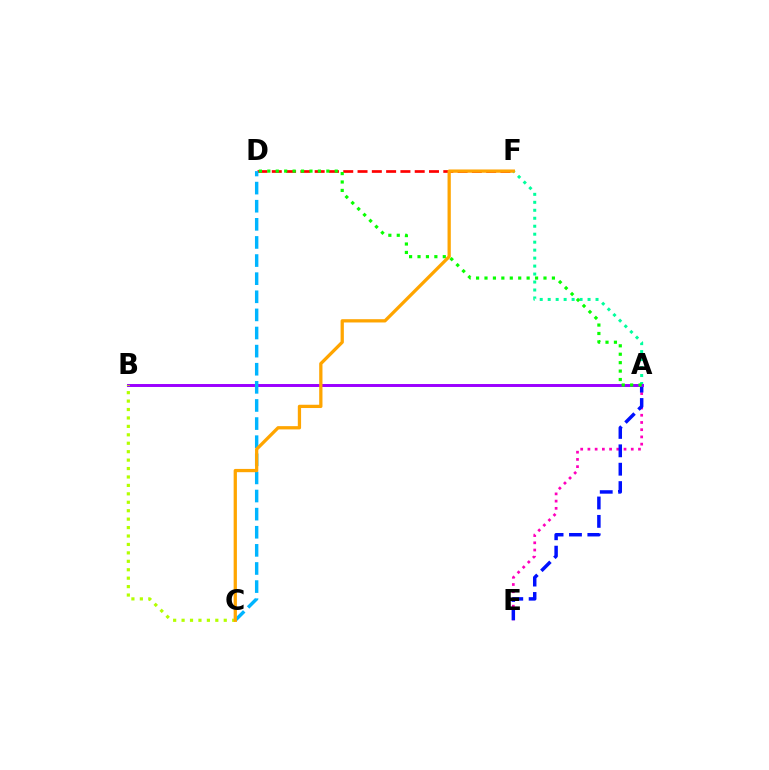{('A', 'E'): [{'color': '#ff00bd', 'line_style': 'dotted', 'thickness': 1.96}, {'color': '#0010ff', 'line_style': 'dashed', 'thickness': 2.5}], ('A', 'F'): [{'color': '#00ff9d', 'line_style': 'dotted', 'thickness': 2.17}], ('A', 'B'): [{'color': '#9b00ff', 'line_style': 'solid', 'thickness': 2.12}], ('D', 'F'): [{'color': '#ff0000', 'line_style': 'dashed', 'thickness': 1.94}], ('C', 'D'): [{'color': '#00b5ff', 'line_style': 'dashed', 'thickness': 2.46}], ('B', 'C'): [{'color': '#b3ff00', 'line_style': 'dotted', 'thickness': 2.29}], ('A', 'D'): [{'color': '#08ff00', 'line_style': 'dotted', 'thickness': 2.29}], ('C', 'F'): [{'color': '#ffa500', 'line_style': 'solid', 'thickness': 2.35}]}